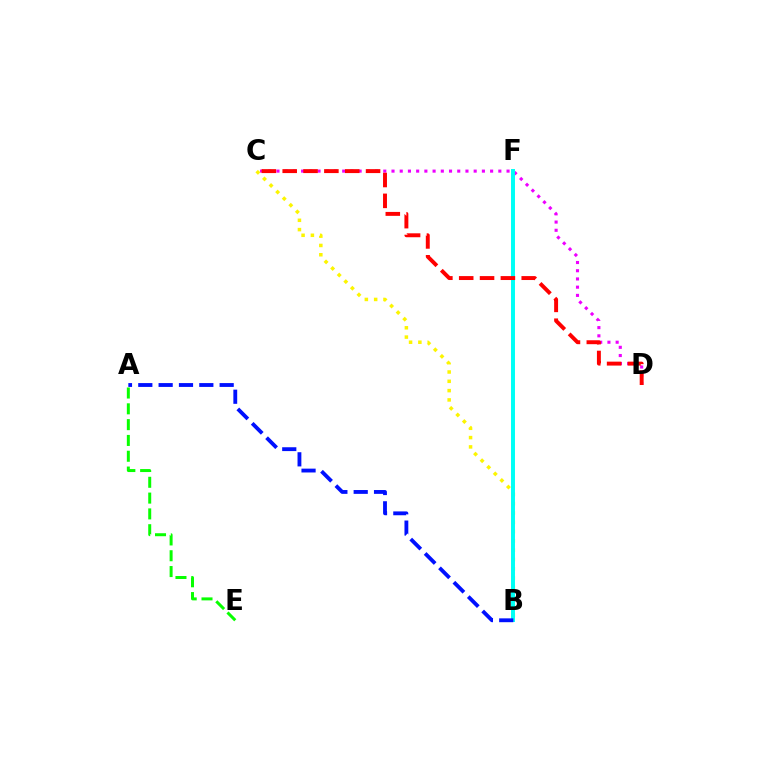{('C', 'D'): [{'color': '#ee00ff', 'line_style': 'dotted', 'thickness': 2.23}, {'color': '#ff0000', 'line_style': 'dashed', 'thickness': 2.83}], ('B', 'C'): [{'color': '#fcf500', 'line_style': 'dotted', 'thickness': 2.53}], ('B', 'F'): [{'color': '#00fff6', 'line_style': 'solid', 'thickness': 2.85}], ('A', 'B'): [{'color': '#0010ff', 'line_style': 'dashed', 'thickness': 2.76}], ('A', 'E'): [{'color': '#08ff00', 'line_style': 'dashed', 'thickness': 2.15}]}